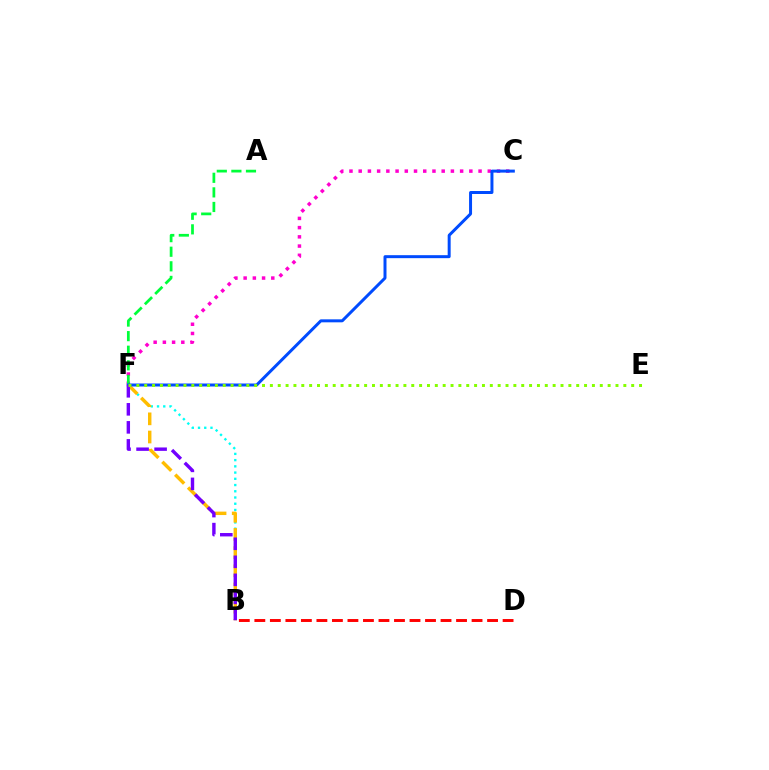{('B', 'D'): [{'color': '#ff0000', 'line_style': 'dashed', 'thickness': 2.11}], ('C', 'F'): [{'color': '#ff00cf', 'line_style': 'dotted', 'thickness': 2.51}, {'color': '#004bff', 'line_style': 'solid', 'thickness': 2.15}], ('A', 'F'): [{'color': '#00ff39', 'line_style': 'dashed', 'thickness': 1.98}], ('B', 'F'): [{'color': '#00fff6', 'line_style': 'dotted', 'thickness': 1.69}, {'color': '#ffbd00', 'line_style': 'dashed', 'thickness': 2.47}, {'color': '#7200ff', 'line_style': 'dashed', 'thickness': 2.45}], ('E', 'F'): [{'color': '#84ff00', 'line_style': 'dotted', 'thickness': 2.13}]}